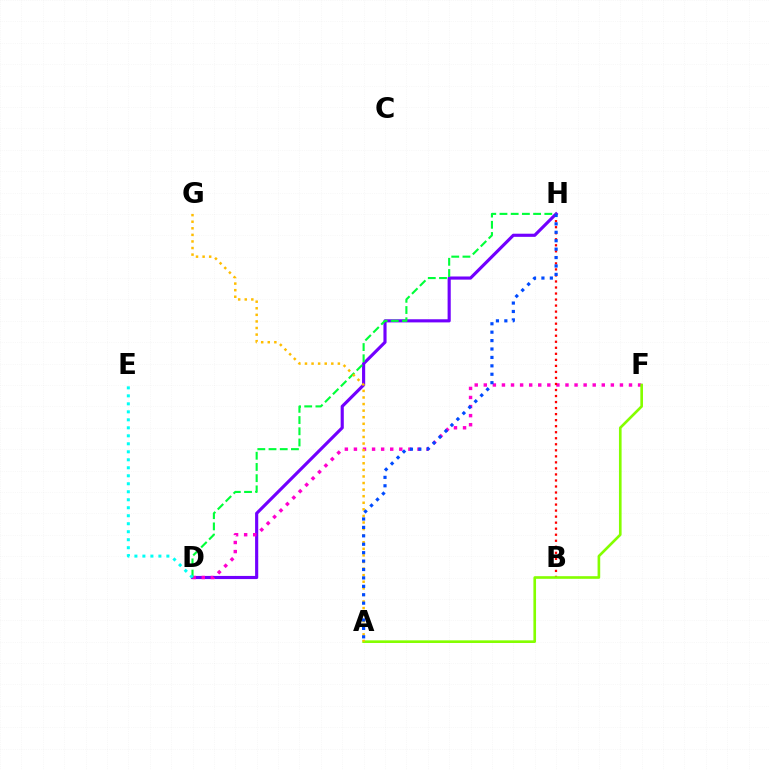{('D', 'H'): [{'color': '#7200ff', 'line_style': 'solid', 'thickness': 2.26}, {'color': '#00ff39', 'line_style': 'dashed', 'thickness': 1.52}], ('D', 'F'): [{'color': '#ff00cf', 'line_style': 'dotted', 'thickness': 2.47}], ('B', 'H'): [{'color': '#ff0000', 'line_style': 'dotted', 'thickness': 1.64}], ('A', 'F'): [{'color': '#84ff00', 'line_style': 'solid', 'thickness': 1.9}], ('A', 'G'): [{'color': '#ffbd00', 'line_style': 'dotted', 'thickness': 1.79}], ('D', 'E'): [{'color': '#00fff6', 'line_style': 'dotted', 'thickness': 2.17}], ('A', 'H'): [{'color': '#004bff', 'line_style': 'dotted', 'thickness': 2.29}]}